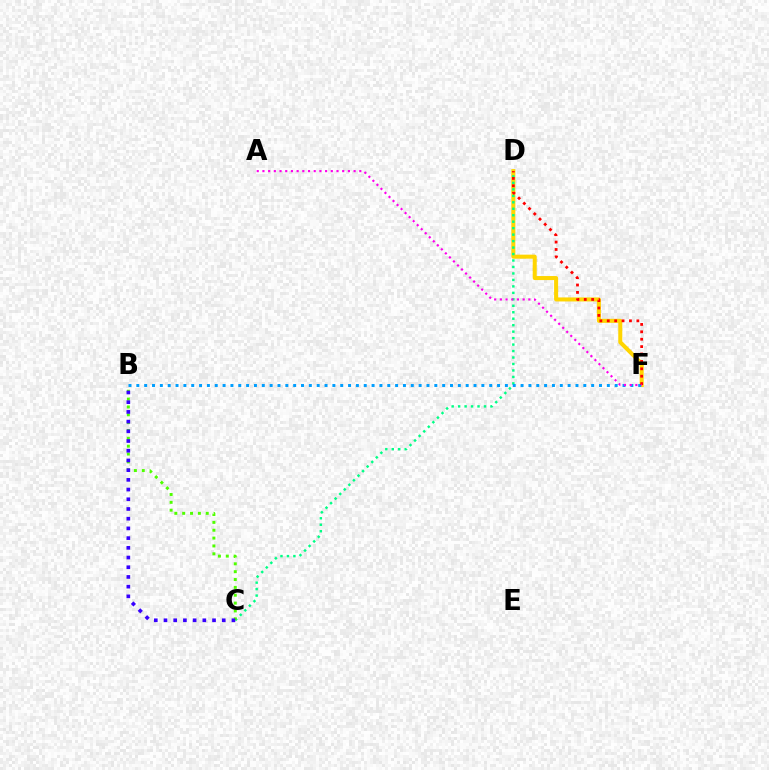{('D', 'F'): [{'color': '#ffd500', 'line_style': 'solid', 'thickness': 2.9}, {'color': '#ff0000', 'line_style': 'dotted', 'thickness': 2.01}], ('C', 'D'): [{'color': '#00ff86', 'line_style': 'dotted', 'thickness': 1.76}], ('B', 'C'): [{'color': '#4fff00', 'line_style': 'dotted', 'thickness': 2.13}, {'color': '#3700ff', 'line_style': 'dotted', 'thickness': 2.64}], ('B', 'F'): [{'color': '#009eff', 'line_style': 'dotted', 'thickness': 2.13}], ('A', 'F'): [{'color': '#ff00ed', 'line_style': 'dotted', 'thickness': 1.55}]}